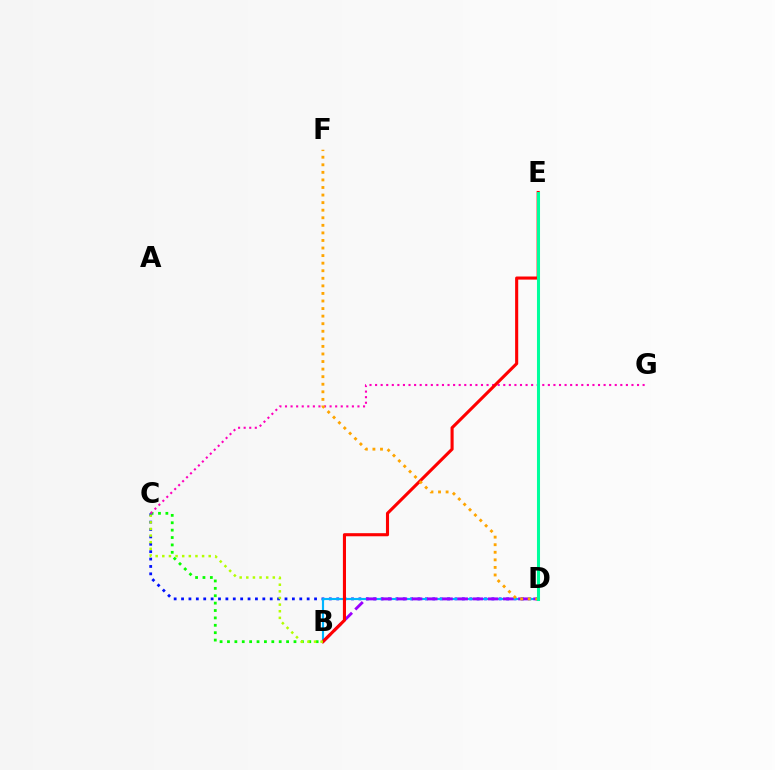{('B', 'C'): [{'color': '#08ff00', 'line_style': 'dotted', 'thickness': 2.01}, {'color': '#b3ff00', 'line_style': 'dotted', 'thickness': 1.8}], ('C', 'D'): [{'color': '#0010ff', 'line_style': 'dotted', 'thickness': 2.01}], ('C', 'G'): [{'color': '#ff00bd', 'line_style': 'dotted', 'thickness': 1.51}], ('B', 'D'): [{'color': '#00b5ff', 'line_style': 'solid', 'thickness': 1.55}, {'color': '#9b00ff', 'line_style': 'dashed', 'thickness': 2.07}], ('B', 'E'): [{'color': '#ff0000', 'line_style': 'solid', 'thickness': 2.23}], ('D', 'F'): [{'color': '#ffa500', 'line_style': 'dotted', 'thickness': 2.06}], ('D', 'E'): [{'color': '#00ff9d', 'line_style': 'solid', 'thickness': 2.2}]}